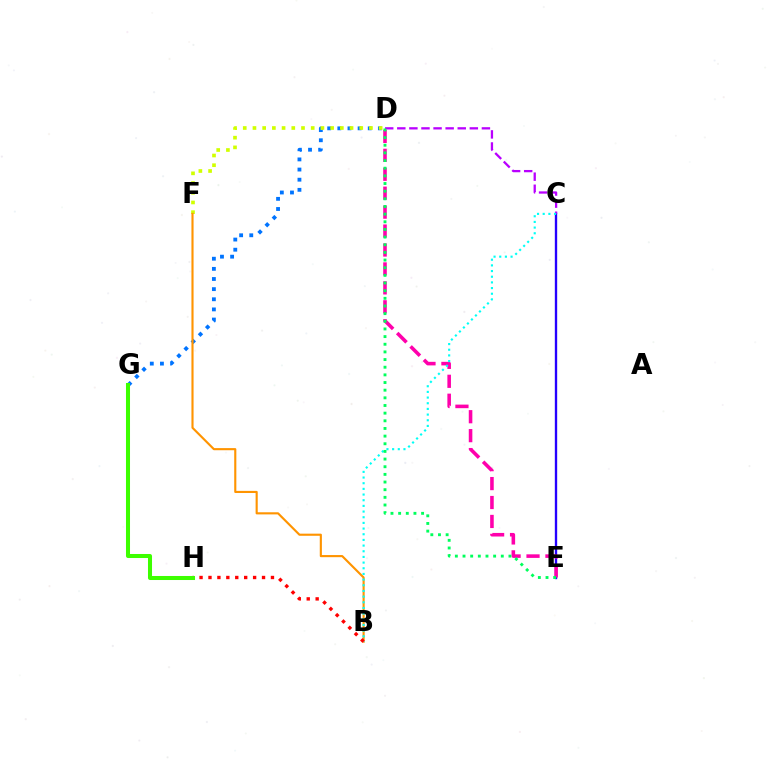{('C', 'E'): [{'color': '#2500ff', 'line_style': 'solid', 'thickness': 1.69}], ('D', 'G'): [{'color': '#0074ff', 'line_style': 'dotted', 'thickness': 2.75}], ('D', 'F'): [{'color': '#d1ff00', 'line_style': 'dotted', 'thickness': 2.64}], ('C', 'D'): [{'color': '#b900ff', 'line_style': 'dashed', 'thickness': 1.64}], ('D', 'E'): [{'color': '#ff00ac', 'line_style': 'dashed', 'thickness': 2.57}, {'color': '#00ff5c', 'line_style': 'dotted', 'thickness': 2.08}], ('B', 'F'): [{'color': '#ff9400', 'line_style': 'solid', 'thickness': 1.53}], ('B', 'C'): [{'color': '#00fff6', 'line_style': 'dotted', 'thickness': 1.54}], ('B', 'H'): [{'color': '#ff0000', 'line_style': 'dotted', 'thickness': 2.43}], ('G', 'H'): [{'color': '#3dff00', 'line_style': 'solid', 'thickness': 2.9}]}